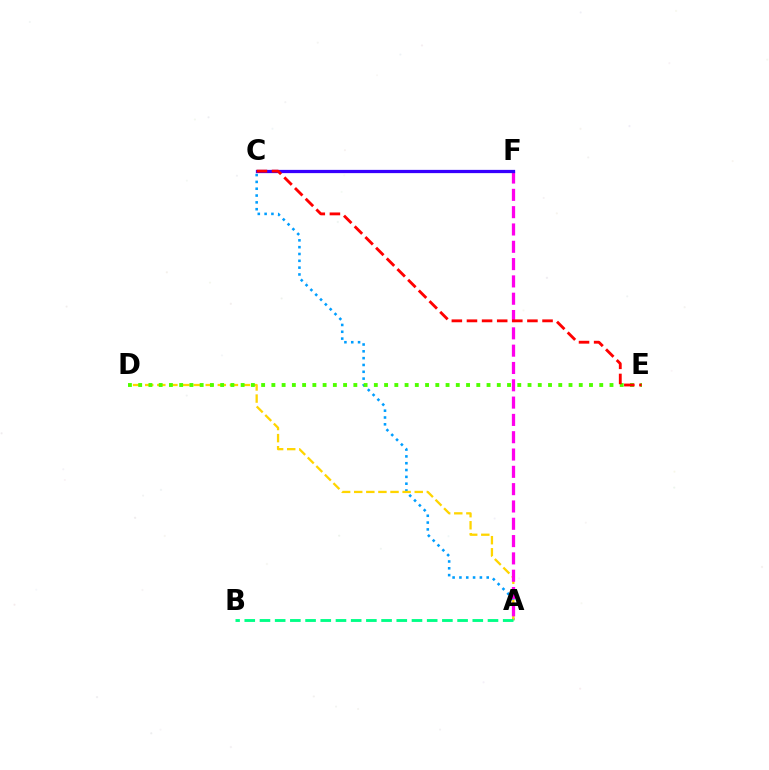{('A', 'C'): [{'color': '#009eff', 'line_style': 'dotted', 'thickness': 1.85}], ('A', 'D'): [{'color': '#ffd500', 'line_style': 'dashed', 'thickness': 1.64}], ('A', 'F'): [{'color': '#ff00ed', 'line_style': 'dashed', 'thickness': 2.35}], ('C', 'F'): [{'color': '#3700ff', 'line_style': 'solid', 'thickness': 2.34}], ('A', 'B'): [{'color': '#00ff86', 'line_style': 'dashed', 'thickness': 2.07}], ('D', 'E'): [{'color': '#4fff00', 'line_style': 'dotted', 'thickness': 2.78}], ('C', 'E'): [{'color': '#ff0000', 'line_style': 'dashed', 'thickness': 2.05}]}